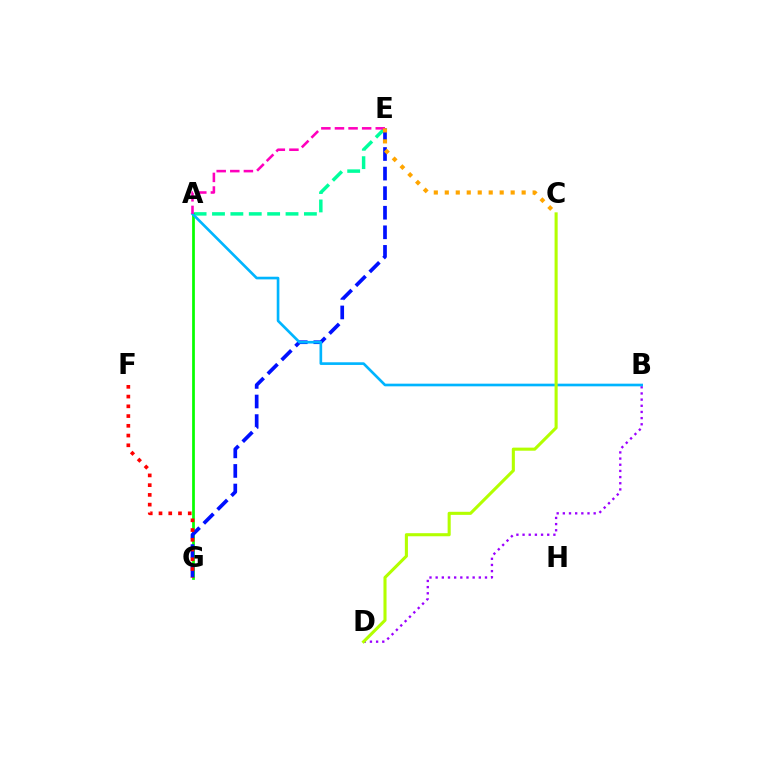{('B', 'D'): [{'color': '#9b00ff', 'line_style': 'dotted', 'thickness': 1.68}], ('A', 'E'): [{'color': '#00ff9d', 'line_style': 'dashed', 'thickness': 2.5}, {'color': '#ff00bd', 'line_style': 'dashed', 'thickness': 1.85}], ('A', 'G'): [{'color': '#08ff00', 'line_style': 'solid', 'thickness': 1.97}], ('E', 'G'): [{'color': '#0010ff', 'line_style': 'dashed', 'thickness': 2.66}], ('F', 'G'): [{'color': '#ff0000', 'line_style': 'dotted', 'thickness': 2.65}], ('A', 'B'): [{'color': '#00b5ff', 'line_style': 'solid', 'thickness': 1.91}], ('C', 'D'): [{'color': '#b3ff00', 'line_style': 'solid', 'thickness': 2.22}], ('C', 'E'): [{'color': '#ffa500', 'line_style': 'dotted', 'thickness': 2.98}]}